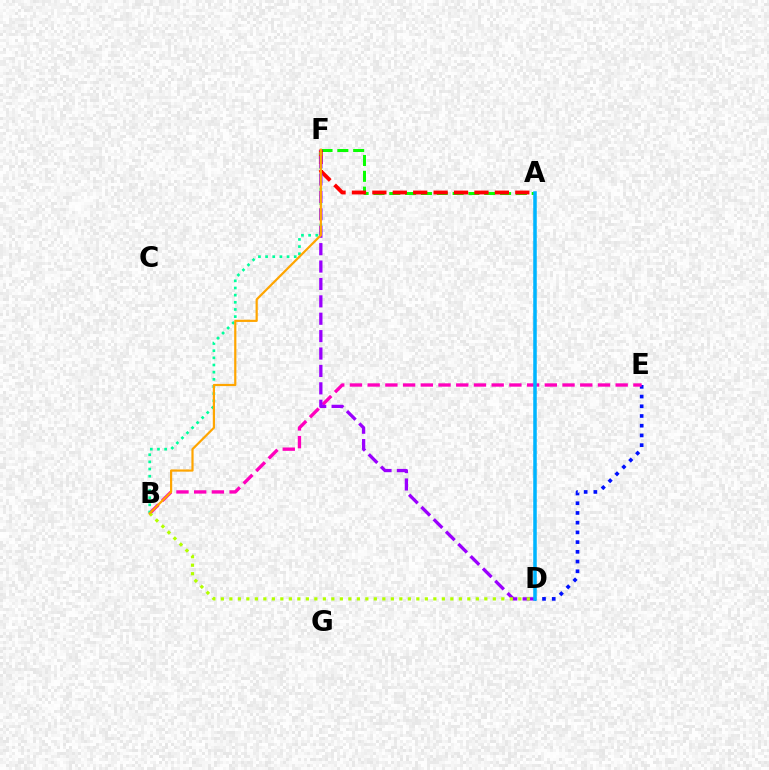{('A', 'F'): [{'color': '#08ff00', 'line_style': 'dashed', 'thickness': 2.15}, {'color': '#ff0000', 'line_style': 'dashed', 'thickness': 2.77}], ('D', 'E'): [{'color': '#0010ff', 'line_style': 'dotted', 'thickness': 2.64}], ('B', 'E'): [{'color': '#ff00bd', 'line_style': 'dashed', 'thickness': 2.41}], ('B', 'F'): [{'color': '#00ff9d', 'line_style': 'dotted', 'thickness': 1.94}, {'color': '#ffa500', 'line_style': 'solid', 'thickness': 1.58}], ('D', 'F'): [{'color': '#9b00ff', 'line_style': 'dashed', 'thickness': 2.36}], ('B', 'D'): [{'color': '#b3ff00', 'line_style': 'dotted', 'thickness': 2.31}], ('A', 'D'): [{'color': '#00b5ff', 'line_style': 'solid', 'thickness': 2.54}]}